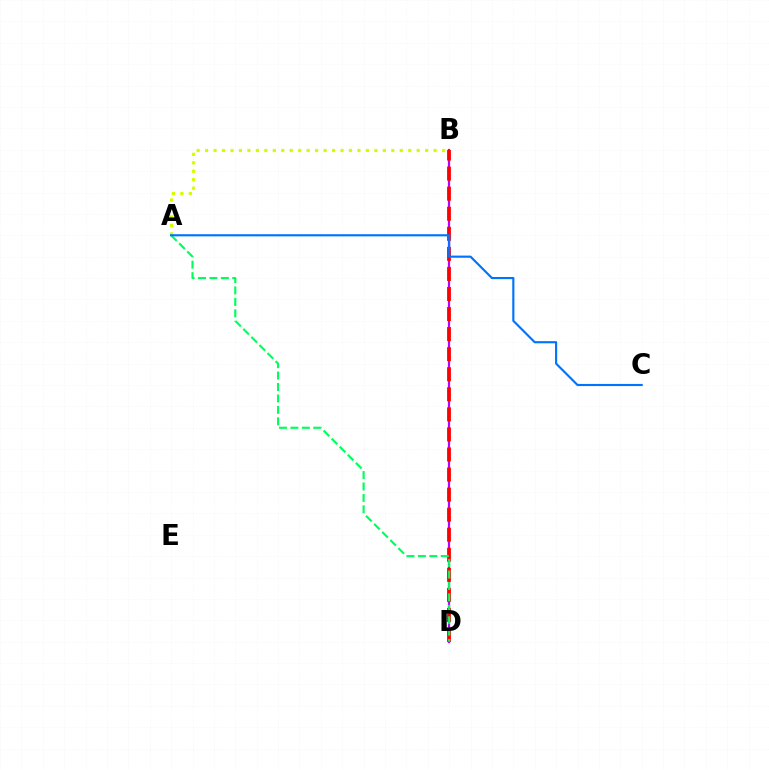{('B', 'D'): [{'color': '#b900ff', 'line_style': 'solid', 'thickness': 1.61}, {'color': '#ff0000', 'line_style': 'dashed', 'thickness': 2.73}], ('A', 'D'): [{'color': '#00ff5c', 'line_style': 'dashed', 'thickness': 1.55}], ('A', 'B'): [{'color': '#d1ff00', 'line_style': 'dotted', 'thickness': 2.3}], ('A', 'C'): [{'color': '#0074ff', 'line_style': 'solid', 'thickness': 1.55}]}